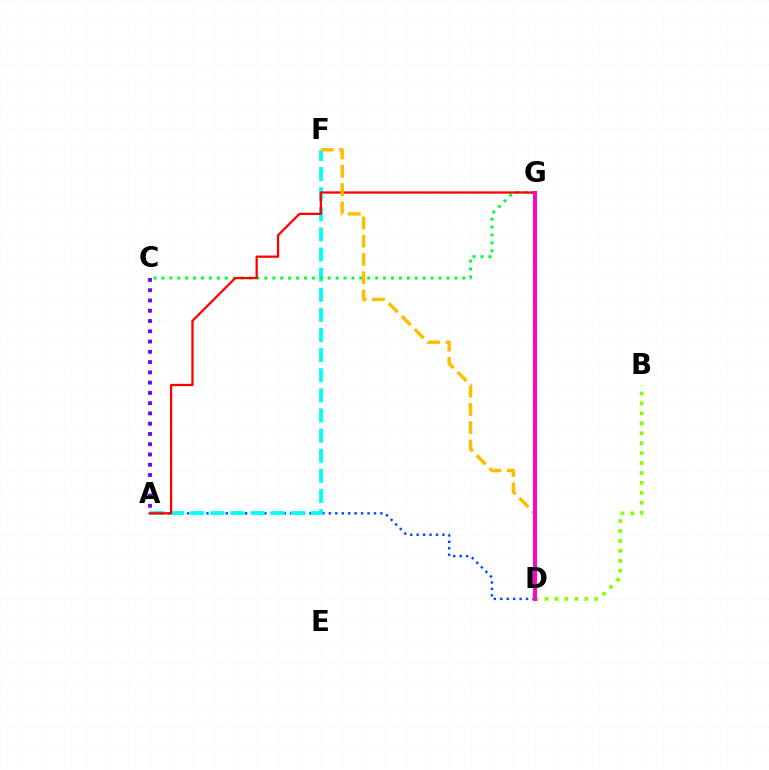{('B', 'D'): [{'color': '#84ff00', 'line_style': 'dotted', 'thickness': 2.7}], ('A', 'D'): [{'color': '#004bff', 'line_style': 'dotted', 'thickness': 1.75}], ('A', 'F'): [{'color': '#00fff6', 'line_style': 'dashed', 'thickness': 2.73}], ('C', 'G'): [{'color': '#00ff39', 'line_style': 'dotted', 'thickness': 2.15}], ('A', 'G'): [{'color': '#ff0000', 'line_style': 'solid', 'thickness': 1.63}], ('A', 'C'): [{'color': '#7200ff', 'line_style': 'dotted', 'thickness': 2.79}], ('D', 'F'): [{'color': '#ffbd00', 'line_style': 'dashed', 'thickness': 2.48}], ('D', 'G'): [{'color': '#ff00cf', 'line_style': 'solid', 'thickness': 2.83}]}